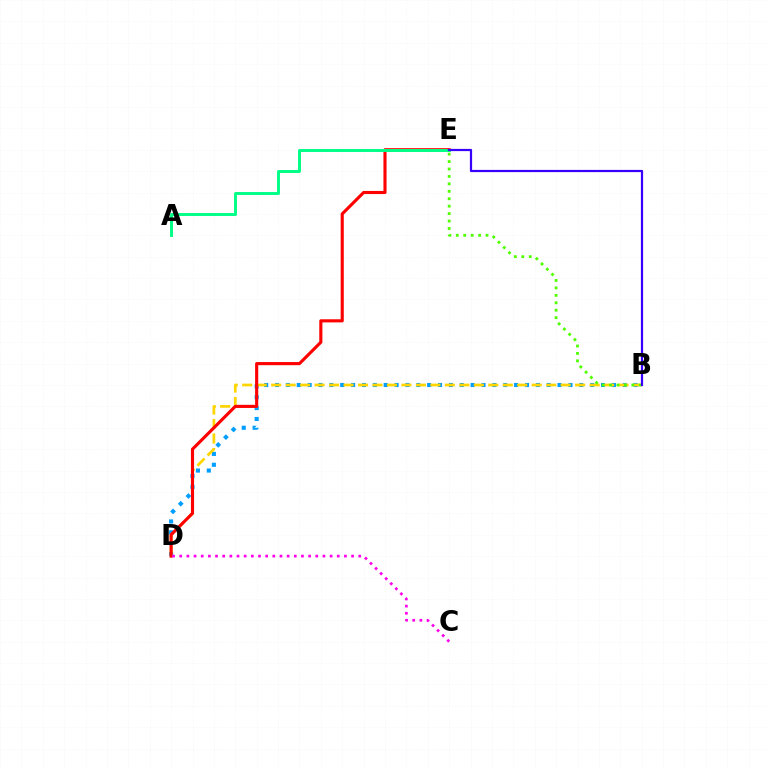{('B', 'D'): [{'color': '#009eff', 'line_style': 'dotted', 'thickness': 2.95}, {'color': '#ffd500', 'line_style': 'dashed', 'thickness': 1.97}], ('D', 'E'): [{'color': '#ff0000', 'line_style': 'solid', 'thickness': 2.25}], ('C', 'D'): [{'color': '#ff00ed', 'line_style': 'dotted', 'thickness': 1.95}], ('B', 'E'): [{'color': '#4fff00', 'line_style': 'dotted', 'thickness': 2.02}, {'color': '#3700ff', 'line_style': 'solid', 'thickness': 1.6}], ('A', 'E'): [{'color': '#00ff86', 'line_style': 'solid', 'thickness': 2.12}]}